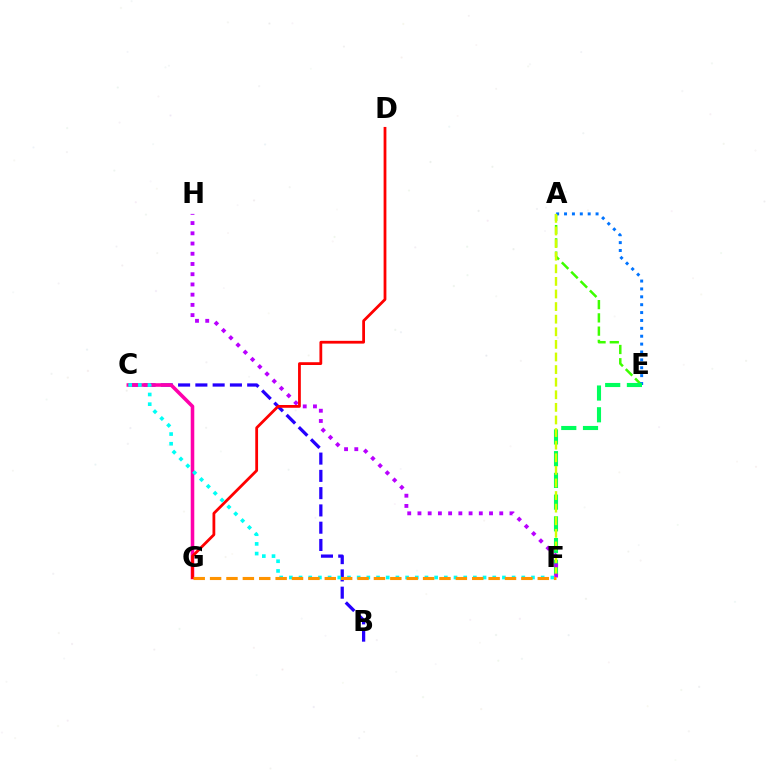{('A', 'E'): [{'color': '#3dff00', 'line_style': 'dashed', 'thickness': 1.8}, {'color': '#0074ff', 'line_style': 'dotted', 'thickness': 2.14}], ('B', 'C'): [{'color': '#2500ff', 'line_style': 'dashed', 'thickness': 2.35}], ('E', 'F'): [{'color': '#00ff5c', 'line_style': 'dashed', 'thickness': 2.95}], ('C', 'G'): [{'color': '#ff00ac', 'line_style': 'solid', 'thickness': 2.57}], ('A', 'F'): [{'color': '#d1ff00', 'line_style': 'dashed', 'thickness': 1.71}], ('F', 'H'): [{'color': '#b900ff', 'line_style': 'dotted', 'thickness': 2.78}], ('D', 'G'): [{'color': '#ff0000', 'line_style': 'solid', 'thickness': 2.0}], ('C', 'F'): [{'color': '#00fff6', 'line_style': 'dotted', 'thickness': 2.63}], ('F', 'G'): [{'color': '#ff9400', 'line_style': 'dashed', 'thickness': 2.23}]}